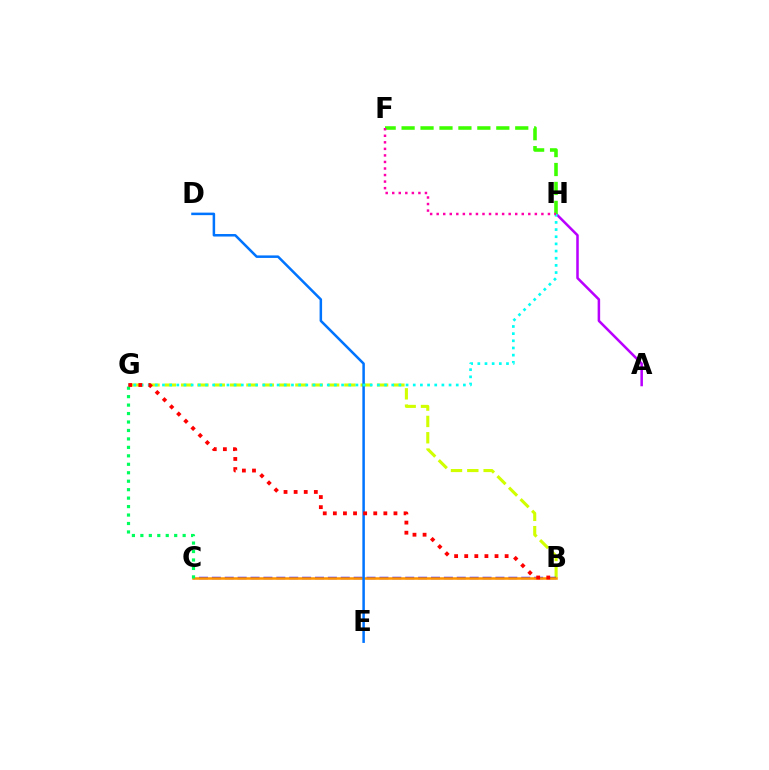{('B', 'G'): [{'color': '#d1ff00', 'line_style': 'dashed', 'thickness': 2.22}, {'color': '#ff0000', 'line_style': 'dotted', 'thickness': 2.74}], ('B', 'C'): [{'color': '#2500ff', 'line_style': 'dashed', 'thickness': 1.75}, {'color': '#ff9400', 'line_style': 'solid', 'thickness': 1.83}], ('D', 'E'): [{'color': '#0074ff', 'line_style': 'solid', 'thickness': 1.81}], ('A', 'H'): [{'color': '#b900ff', 'line_style': 'solid', 'thickness': 1.82}], ('F', 'H'): [{'color': '#3dff00', 'line_style': 'dashed', 'thickness': 2.57}, {'color': '#ff00ac', 'line_style': 'dotted', 'thickness': 1.78}], ('C', 'G'): [{'color': '#00ff5c', 'line_style': 'dotted', 'thickness': 2.3}], ('G', 'H'): [{'color': '#00fff6', 'line_style': 'dotted', 'thickness': 1.95}]}